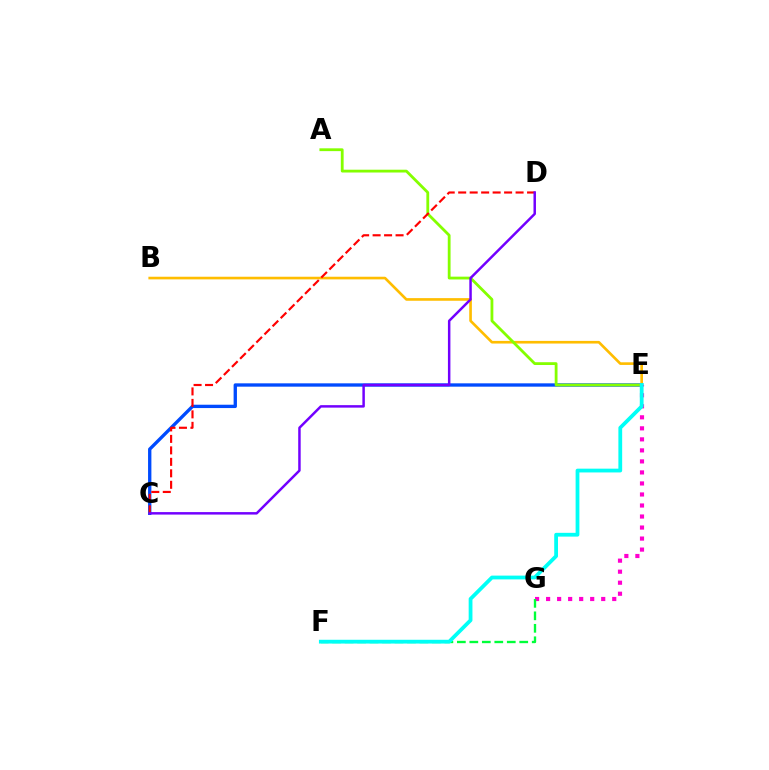{('B', 'E'): [{'color': '#ffbd00', 'line_style': 'solid', 'thickness': 1.9}], ('C', 'E'): [{'color': '#004bff', 'line_style': 'solid', 'thickness': 2.4}], ('A', 'E'): [{'color': '#84ff00', 'line_style': 'solid', 'thickness': 2.02}], ('E', 'G'): [{'color': '#ff00cf', 'line_style': 'dotted', 'thickness': 3.0}], ('F', 'G'): [{'color': '#00ff39', 'line_style': 'dashed', 'thickness': 1.69}], ('C', 'D'): [{'color': '#ff0000', 'line_style': 'dashed', 'thickness': 1.56}, {'color': '#7200ff', 'line_style': 'solid', 'thickness': 1.78}], ('E', 'F'): [{'color': '#00fff6', 'line_style': 'solid', 'thickness': 2.72}]}